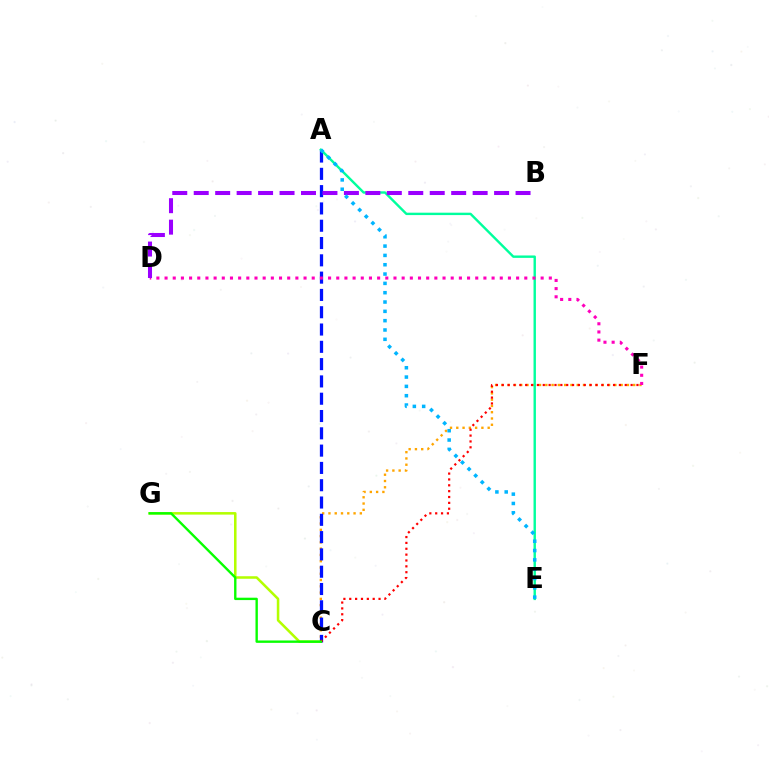{('C', 'F'): [{'color': '#ffa500', 'line_style': 'dotted', 'thickness': 1.71}, {'color': '#ff0000', 'line_style': 'dotted', 'thickness': 1.59}], ('C', 'G'): [{'color': '#b3ff00', 'line_style': 'solid', 'thickness': 1.83}, {'color': '#08ff00', 'line_style': 'solid', 'thickness': 1.71}], ('A', 'C'): [{'color': '#0010ff', 'line_style': 'dashed', 'thickness': 2.35}], ('A', 'E'): [{'color': '#00ff9d', 'line_style': 'solid', 'thickness': 1.73}, {'color': '#00b5ff', 'line_style': 'dotted', 'thickness': 2.53}], ('D', 'F'): [{'color': '#ff00bd', 'line_style': 'dotted', 'thickness': 2.22}], ('B', 'D'): [{'color': '#9b00ff', 'line_style': 'dashed', 'thickness': 2.91}]}